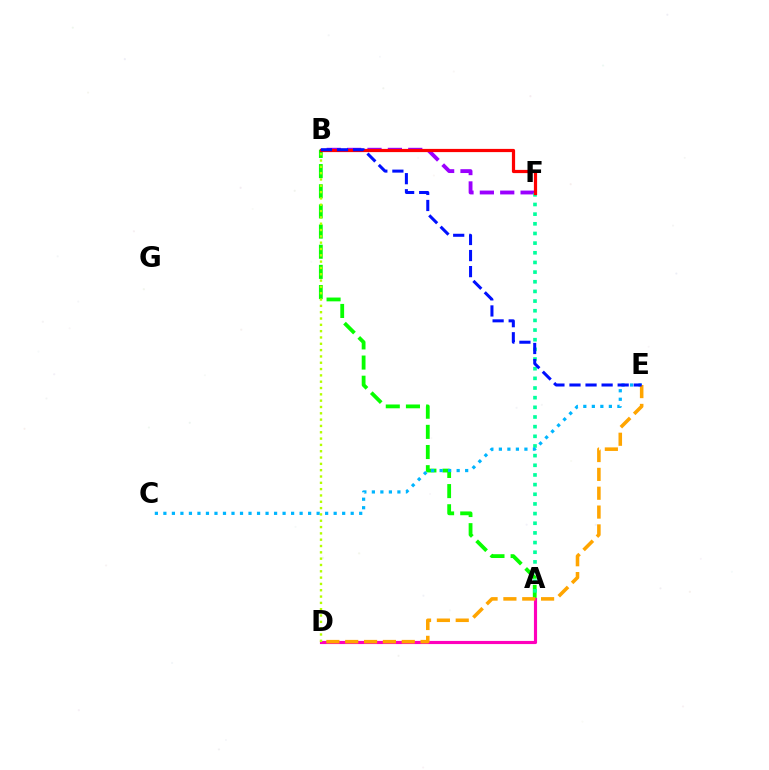{('A', 'B'): [{'color': '#08ff00', 'line_style': 'dashed', 'thickness': 2.74}], ('B', 'F'): [{'color': '#9b00ff', 'line_style': 'dashed', 'thickness': 2.77}, {'color': '#ff0000', 'line_style': 'solid', 'thickness': 2.31}], ('A', 'F'): [{'color': '#00ff9d', 'line_style': 'dotted', 'thickness': 2.62}], ('A', 'D'): [{'color': '#ff00bd', 'line_style': 'solid', 'thickness': 2.26}], ('C', 'E'): [{'color': '#00b5ff', 'line_style': 'dotted', 'thickness': 2.31}], ('B', 'D'): [{'color': '#b3ff00', 'line_style': 'dotted', 'thickness': 1.72}], ('D', 'E'): [{'color': '#ffa500', 'line_style': 'dashed', 'thickness': 2.56}], ('B', 'E'): [{'color': '#0010ff', 'line_style': 'dashed', 'thickness': 2.18}]}